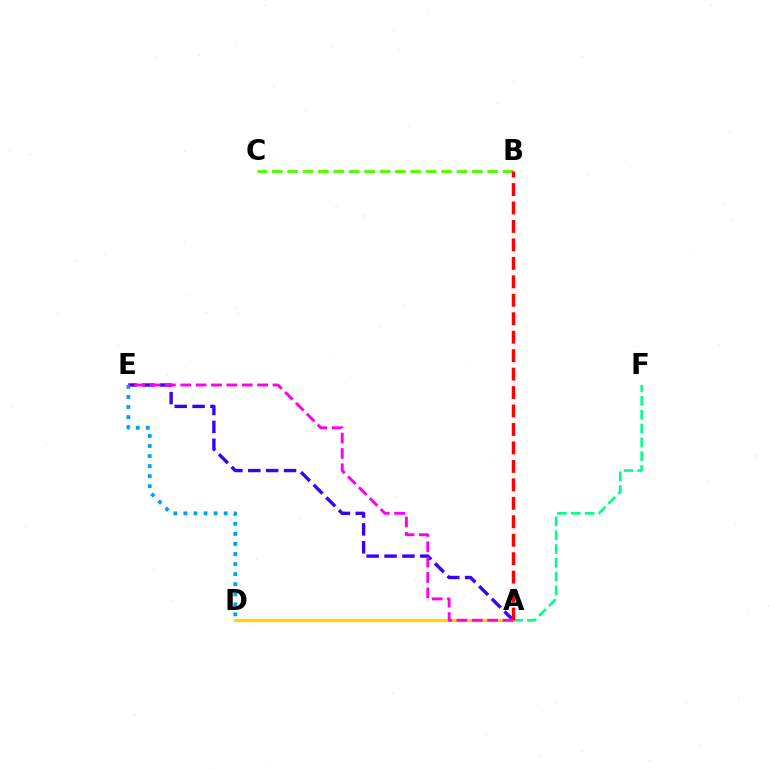{('A', 'F'): [{'color': '#00ff86', 'line_style': 'dashed', 'thickness': 1.88}], ('B', 'C'): [{'color': '#4fff00', 'line_style': 'dashed', 'thickness': 2.09}], ('A', 'E'): [{'color': '#3700ff', 'line_style': 'dashed', 'thickness': 2.43}, {'color': '#ff00ed', 'line_style': 'dashed', 'thickness': 2.09}], ('A', 'D'): [{'color': '#ffd500', 'line_style': 'solid', 'thickness': 2.34}], ('D', 'E'): [{'color': '#009eff', 'line_style': 'dotted', 'thickness': 2.73}], ('A', 'B'): [{'color': '#ff0000', 'line_style': 'dashed', 'thickness': 2.51}]}